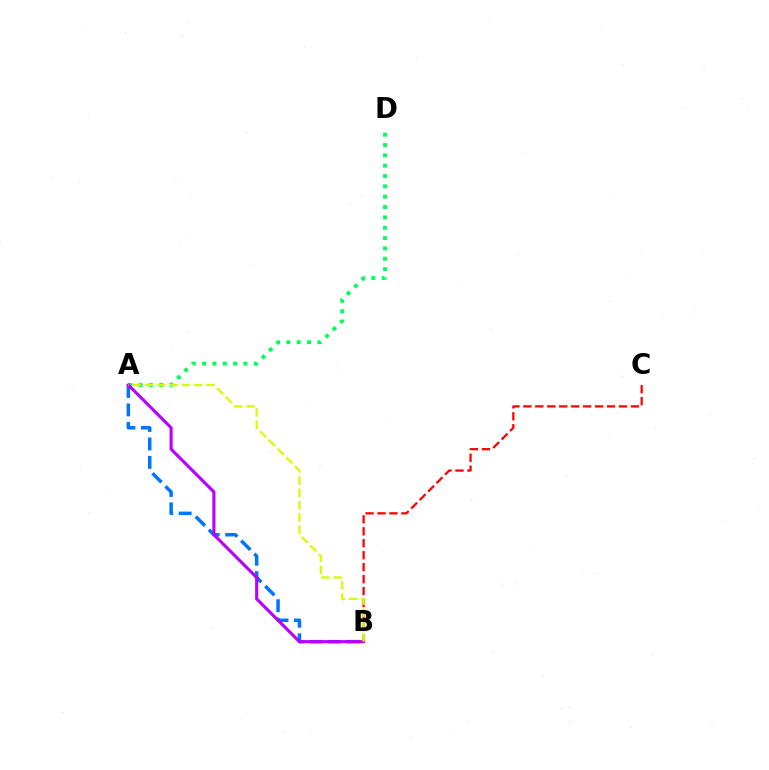{('A', 'D'): [{'color': '#00ff5c', 'line_style': 'dotted', 'thickness': 2.81}], ('B', 'C'): [{'color': '#ff0000', 'line_style': 'dashed', 'thickness': 1.62}], ('A', 'B'): [{'color': '#0074ff', 'line_style': 'dashed', 'thickness': 2.51}, {'color': '#b900ff', 'line_style': 'solid', 'thickness': 2.23}, {'color': '#d1ff00', 'line_style': 'dashed', 'thickness': 1.67}]}